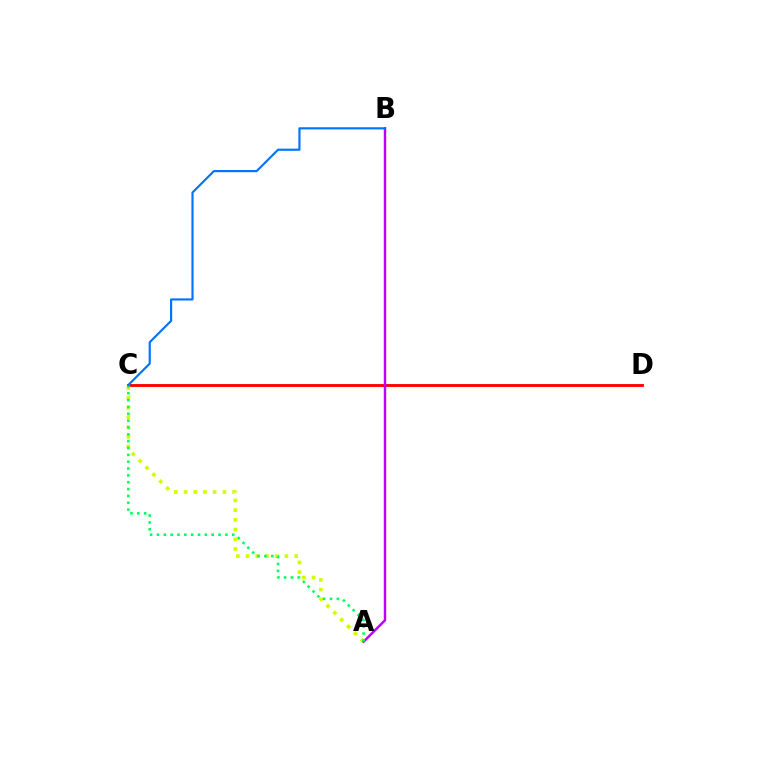{('C', 'D'): [{'color': '#ff0000', 'line_style': 'solid', 'thickness': 2.06}], ('A', 'C'): [{'color': '#d1ff00', 'line_style': 'dotted', 'thickness': 2.64}, {'color': '#00ff5c', 'line_style': 'dotted', 'thickness': 1.86}], ('A', 'B'): [{'color': '#b900ff', 'line_style': 'solid', 'thickness': 1.75}], ('B', 'C'): [{'color': '#0074ff', 'line_style': 'solid', 'thickness': 1.55}]}